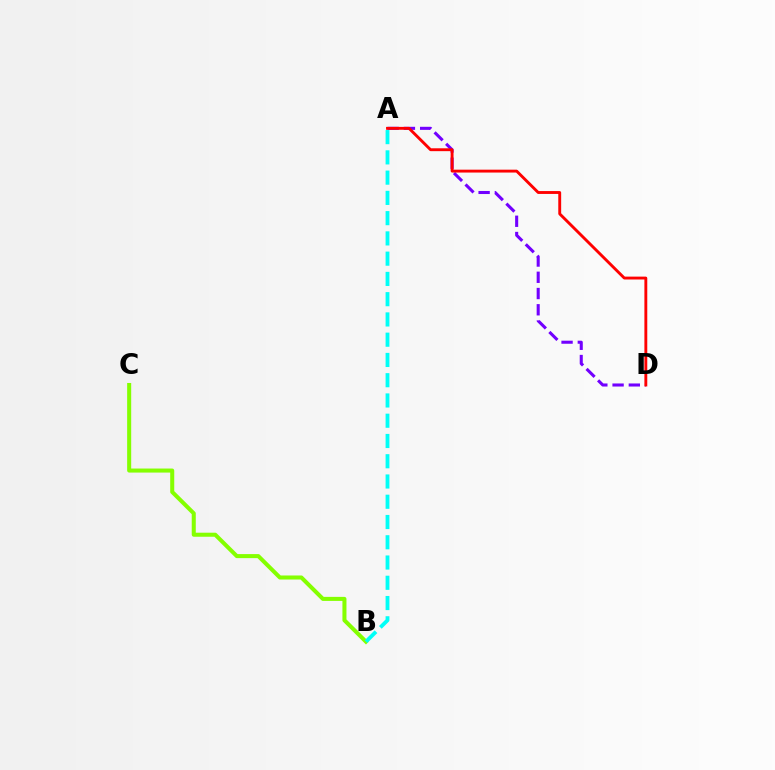{('A', 'D'): [{'color': '#7200ff', 'line_style': 'dashed', 'thickness': 2.21}, {'color': '#ff0000', 'line_style': 'solid', 'thickness': 2.07}], ('B', 'C'): [{'color': '#84ff00', 'line_style': 'solid', 'thickness': 2.91}], ('A', 'B'): [{'color': '#00fff6', 'line_style': 'dashed', 'thickness': 2.75}]}